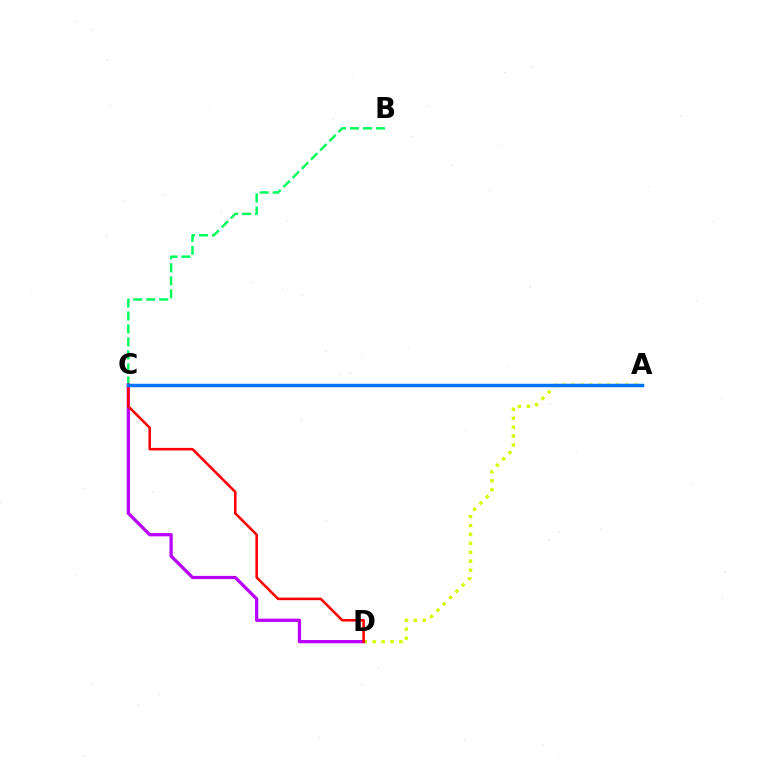{('B', 'C'): [{'color': '#00ff5c', 'line_style': 'dashed', 'thickness': 1.76}], ('A', 'D'): [{'color': '#d1ff00', 'line_style': 'dotted', 'thickness': 2.43}], ('C', 'D'): [{'color': '#b900ff', 'line_style': 'solid', 'thickness': 2.34}, {'color': '#ff0000', 'line_style': 'solid', 'thickness': 1.85}], ('A', 'C'): [{'color': '#0074ff', 'line_style': 'solid', 'thickness': 2.5}]}